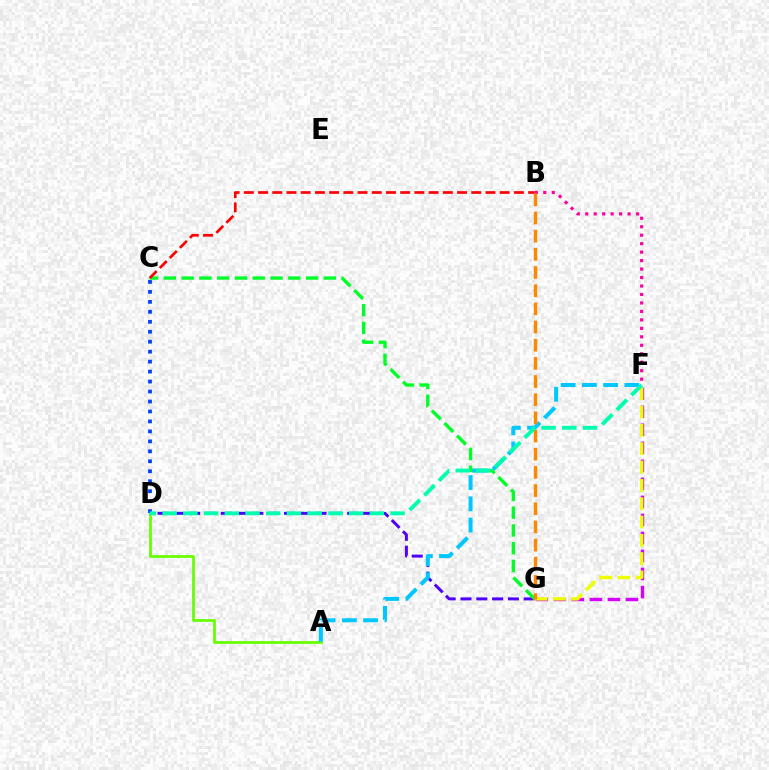{('D', 'G'): [{'color': '#4f00ff', 'line_style': 'dashed', 'thickness': 2.15}], ('F', 'G'): [{'color': '#d600ff', 'line_style': 'dashed', 'thickness': 2.45}, {'color': '#eeff00', 'line_style': 'dashed', 'thickness': 2.49}], ('A', 'D'): [{'color': '#66ff00', 'line_style': 'solid', 'thickness': 1.96}], ('B', 'F'): [{'color': '#ff00a0', 'line_style': 'dotted', 'thickness': 2.3}], ('C', 'G'): [{'color': '#00ff27', 'line_style': 'dashed', 'thickness': 2.41}], ('A', 'F'): [{'color': '#00c7ff', 'line_style': 'dashed', 'thickness': 2.89}], ('B', 'C'): [{'color': '#ff0000', 'line_style': 'dashed', 'thickness': 1.93}], ('B', 'G'): [{'color': '#ff8800', 'line_style': 'dashed', 'thickness': 2.47}], ('C', 'D'): [{'color': '#003fff', 'line_style': 'dotted', 'thickness': 2.71}], ('D', 'F'): [{'color': '#00ffaf', 'line_style': 'dashed', 'thickness': 2.81}]}